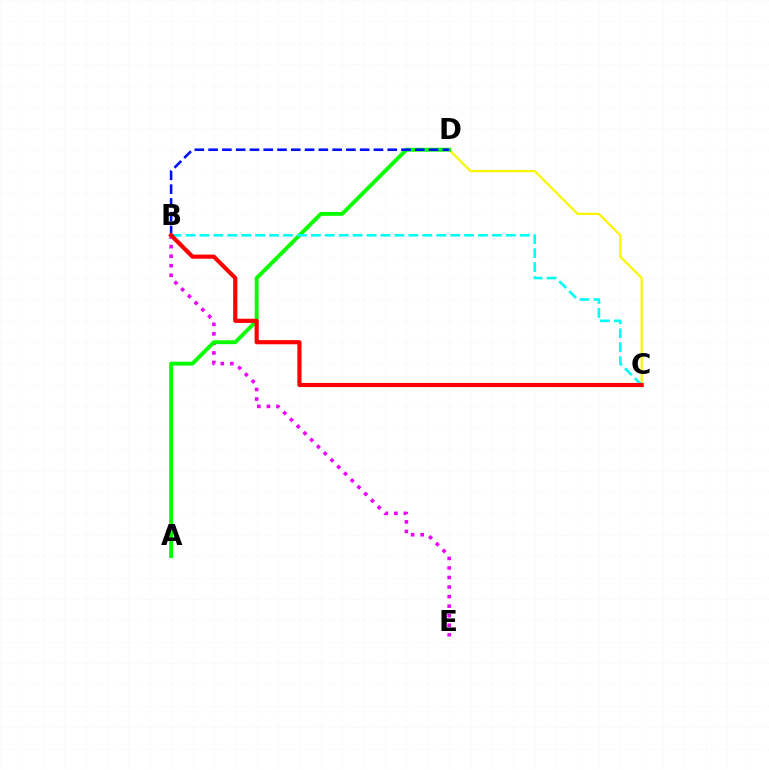{('B', 'E'): [{'color': '#ee00ff', 'line_style': 'dotted', 'thickness': 2.59}], ('C', 'D'): [{'color': '#fcf500', 'line_style': 'solid', 'thickness': 1.59}], ('A', 'D'): [{'color': '#08ff00', 'line_style': 'solid', 'thickness': 2.8}], ('B', 'C'): [{'color': '#00fff6', 'line_style': 'dashed', 'thickness': 1.89}, {'color': '#ff0000', 'line_style': 'solid', 'thickness': 3.0}], ('B', 'D'): [{'color': '#0010ff', 'line_style': 'dashed', 'thickness': 1.87}]}